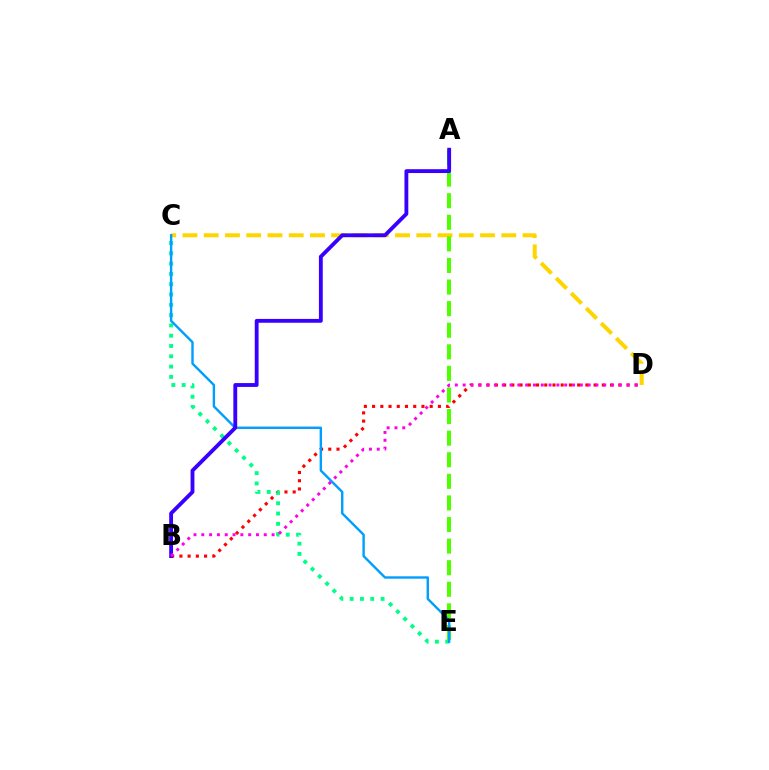{('C', 'D'): [{'color': '#ffd500', 'line_style': 'dashed', 'thickness': 2.89}], ('B', 'D'): [{'color': '#ff0000', 'line_style': 'dotted', 'thickness': 2.24}, {'color': '#ff00ed', 'line_style': 'dotted', 'thickness': 2.12}], ('C', 'E'): [{'color': '#00ff86', 'line_style': 'dotted', 'thickness': 2.8}, {'color': '#009eff', 'line_style': 'solid', 'thickness': 1.73}], ('A', 'E'): [{'color': '#4fff00', 'line_style': 'dashed', 'thickness': 2.93}], ('A', 'B'): [{'color': '#3700ff', 'line_style': 'solid', 'thickness': 2.77}]}